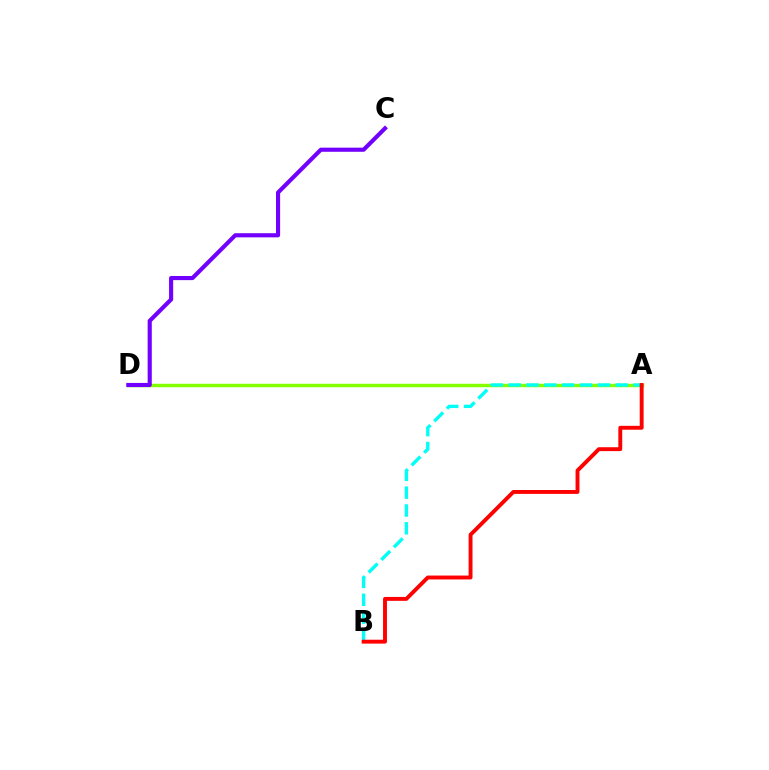{('A', 'D'): [{'color': '#84ff00', 'line_style': 'solid', 'thickness': 2.49}], ('A', 'B'): [{'color': '#00fff6', 'line_style': 'dashed', 'thickness': 2.42}, {'color': '#ff0000', 'line_style': 'solid', 'thickness': 2.8}], ('C', 'D'): [{'color': '#7200ff', 'line_style': 'solid', 'thickness': 2.97}]}